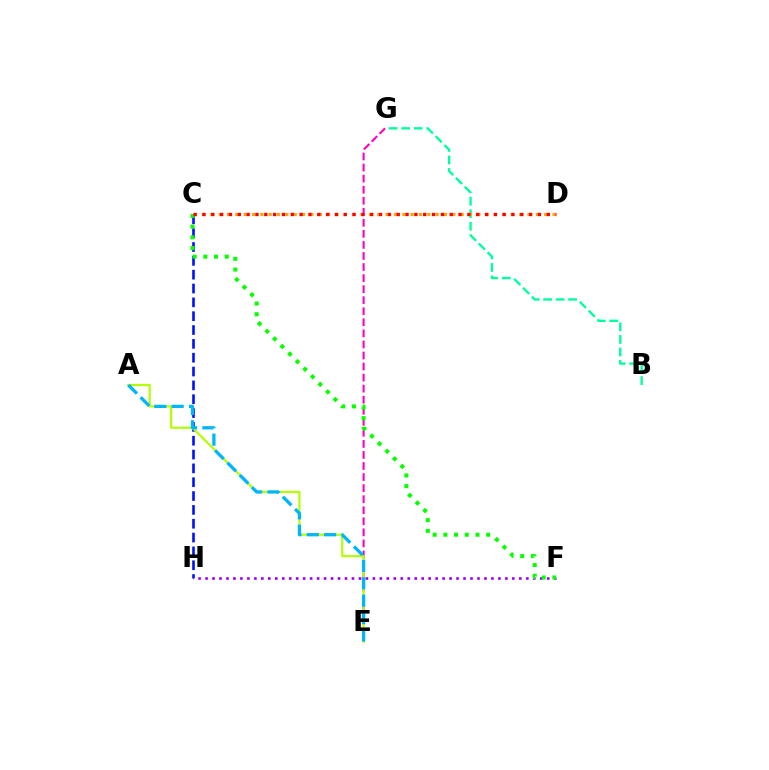{('C', 'H'): [{'color': '#0010ff', 'line_style': 'dashed', 'thickness': 1.88}], ('E', 'G'): [{'color': '#ff00bd', 'line_style': 'dashed', 'thickness': 1.5}], ('A', 'E'): [{'color': '#b3ff00', 'line_style': 'solid', 'thickness': 1.58}, {'color': '#00b5ff', 'line_style': 'dashed', 'thickness': 2.36}], ('F', 'H'): [{'color': '#9b00ff', 'line_style': 'dotted', 'thickness': 1.89}], ('B', 'G'): [{'color': '#00ff9d', 'line_style': 'dashed', 'thickness': 1.7}], ('C', 'F'): [{'color': '#08ff00', 'line_style': 'dotted', 'thickness': 2.91}], ('C', 'D'): [{'color': '#ffa500', 'line_style': 'dotted', 'thickness': 2.27}, {'color': '#ff0000', 'line_style': 'dotted', 'thickness': 2.4}]}